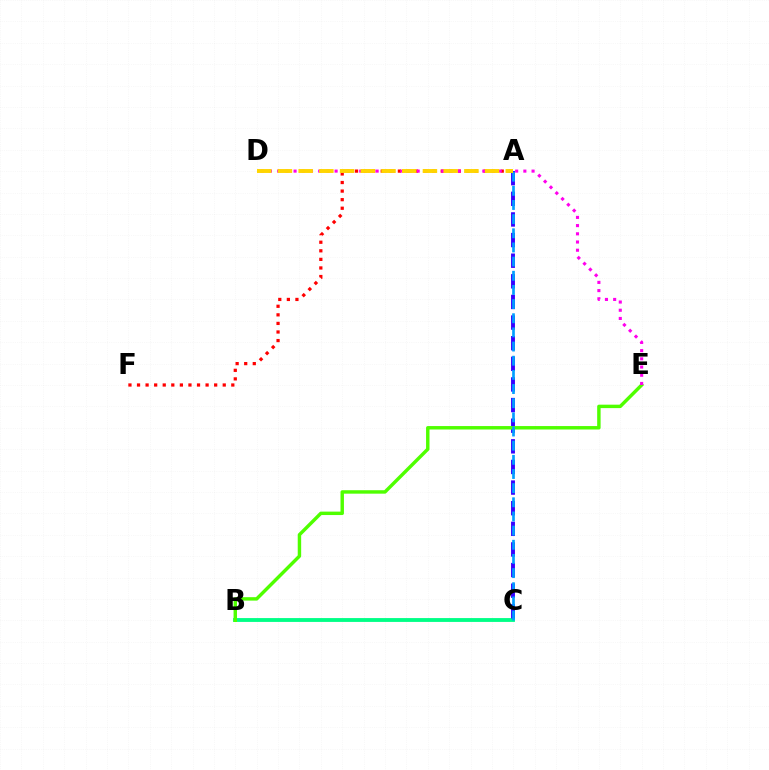{('B', 'C'): [{'color': '#00ff86', 'line_style': 'solid', 'thickness': 2.77}], ('A', 'F'): [{'color': '#ff0000', 'line_style': 'dotted', 'thickness': 2.33}], ('A', 'C'): [{'color': '#3700ff', 'line_style': 'dashed', 'thickness': 2.8}, {'color': '#009eff', 'line_style': 'dashed', 'thickness': 1.92}], ('B', 'E'): [{'color': '#4fff00', 'line_style': 'solid', 'thickness': 2.47}], ('D', 'E'): [{'color': '#ff00ed', 'line_style': 'dotted', 'thickness': 2.23}], ('A', 'D'): [{'color': '#ffd500', 'line_style': 'dashed', 'thickness': 2.81}]}